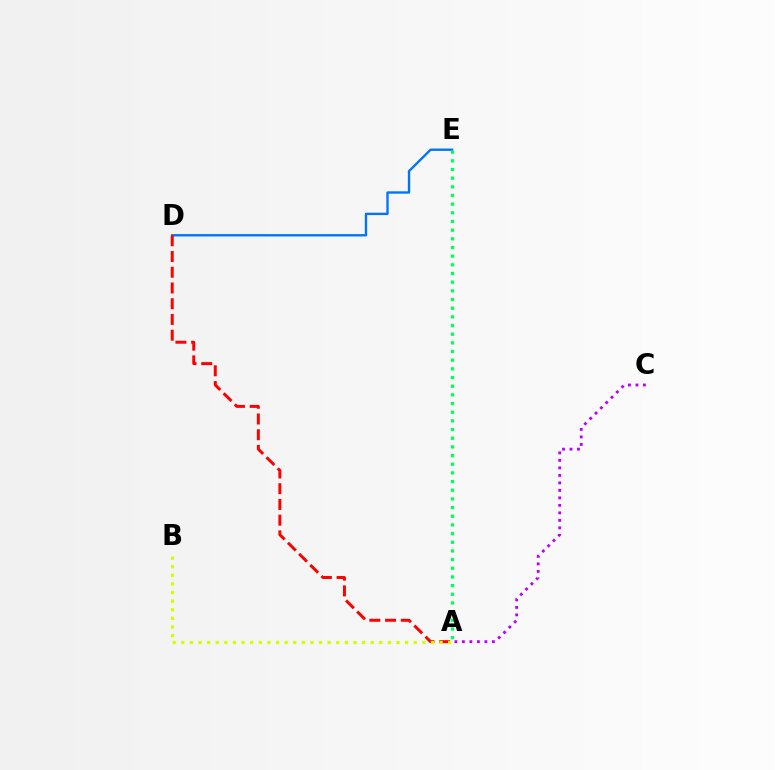{('D', 'E'): [{'color': '#0074ff', 'line_style': 'solid', 'thickness': 1.7}], ('A', 'D'): [{'color': '#ff0000', 'line_style': 'dashed', 'thickness': 2.14}], ('A', 'E'): [{'color': '#00ff5c', 'line_style': 'dotted', 'thickness': 2.36}], ('A', 'B'): [{'color': '#d1ff00', 'line_style': 'dotted', 'thickness': 2.34}], ('A', 'C'): [{'color': '#b900ff', 'line_style': 'dotted', 'thickness': 2.04}]}